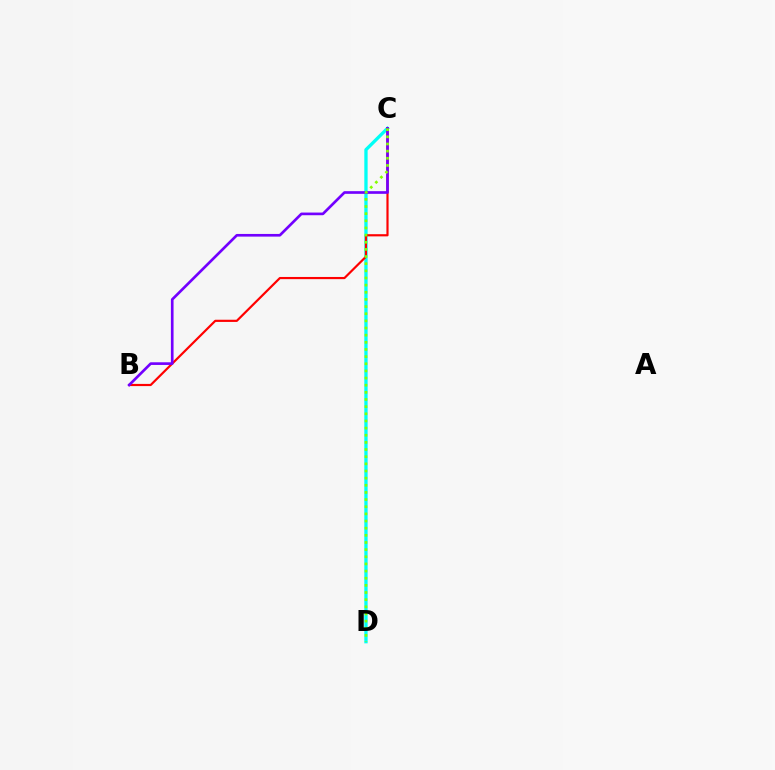{('C', 'D'): [{'color': '#00fff6', 'line_style': 'solid', 'thickness': 2.38}, {'color': '#84ff00', 'line_style': 'dotted', 'thickness': 1.94}], ('B', 'C'): [{'color': '#ff0000', 'line_style': 'solid', 'thickness': 1.57}, {'color': '#7200ff', 'line_style': 'solid', 'thickness': 1.92}]}